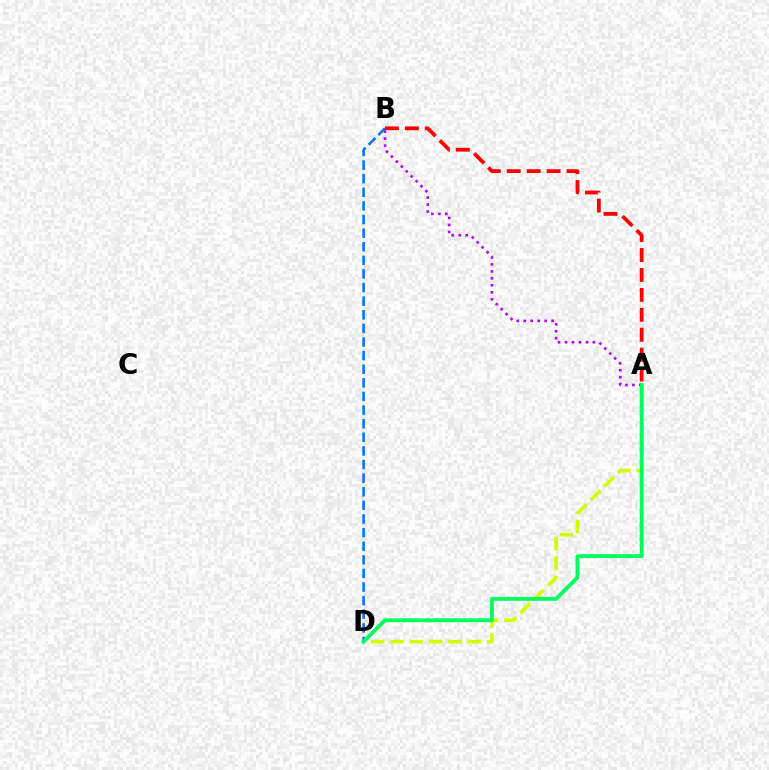{('A', 'D'): [{'color': '#d1ff00', 'line_style': 'dashed', 'thickness': 2.63}, {'color': '#00ff5c', 'line_style': 'solid', 'thickness': 2.77}], ('B', 'D'): [{'color': '#0074ff', 'line_style': 'dashed', 'thickness': 1.85}], ('A', 'B'): [{'color': '#b900ff', 'line_style': 'dotted', 'thickness': 1.89}, {'color': '#ff0000', 'line_style': 'dashed', 'thickness': 2.71}]}